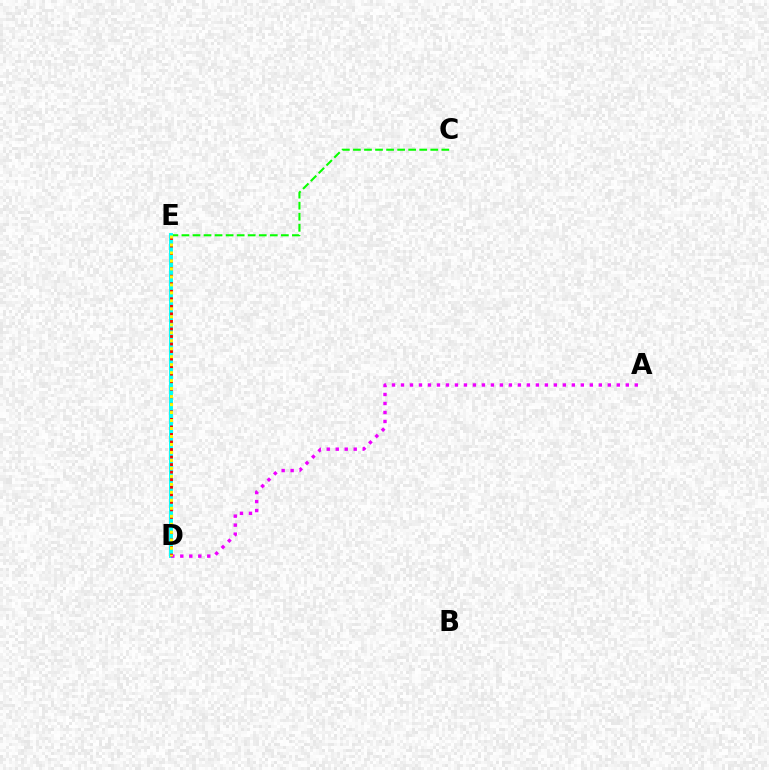{('D', 'E'): [{'color': '#0010ff', 'line_style': 'solid', 'thickness': 1.58}, {'color': '#00fff6', 'line_style': 'solid', 'thickness': 2.79}, {'color': '#ff0000', 'line_style': 'dotted', 'thickness': 2.05}, {'color': '#fcf500', 'line_style': 'dotted', 'thickness': 2.17}], ('C', 'E'): [{'color': '#08ff00', 'line_style': 'dashed', 'thickness': 1.5}], ('A', 'D'): [{'color': '#ee00ff', 'line_style': 'dotted', 'thickness': 2.44}]}